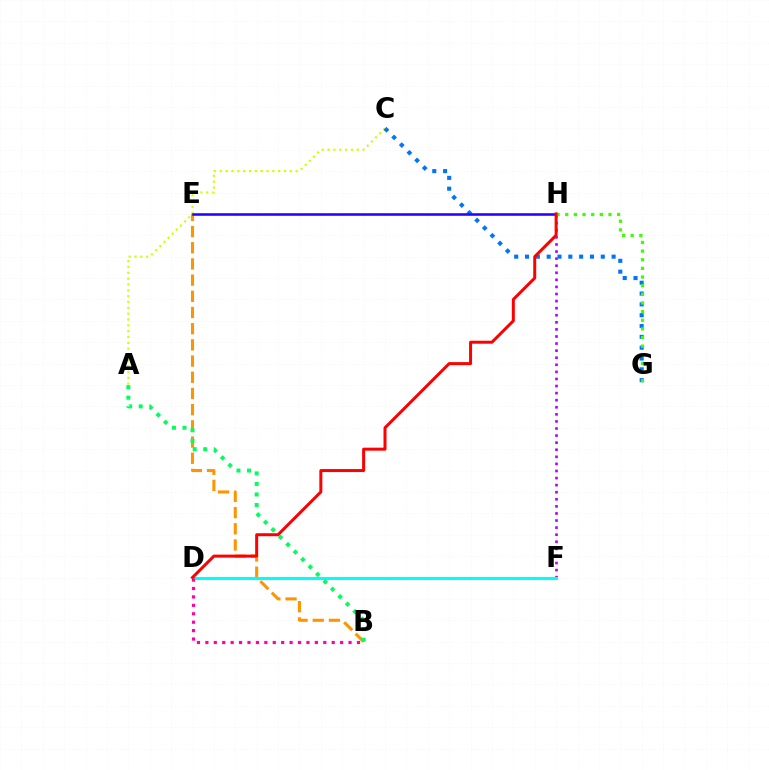{('B', 'E'): [{'color': '#ff9400', 'line_style': 'dashed', 'thickness': 2.2}], ('F', 'H'): [{'color': '#b900ff', 'line_style': 'dotted', 'thickness': 1.92}], ('A', 'C'): [{'color': '#d1ff00', 'line_style': 'dotted', 'thickness': 1.58}], ('D', 'F'): [{'color': '#00fff6', 'line_style': 'solid', 'thickness': 2.21}], ('C', 'G'): [{'color': '#0074ff', 'line_style': 'dotted', 'thickness': 2.94}], ('E', 'H'): [{'color': '#2500ff', 'line_style': 'solid', 'thickness': 1.84}], ('G', 'H'): [{'color': '#3dff00', 'line_style': 'dotted', 'thickness': 2.35}], ('B', 'D'): [{'color': '#ff00ac', 'line_style': 'dotted', 'thickness': 2.29}], ('A', 'B'): [{'color': '#00ff5c', 'line_style': 'dotted', 'thickness': 2.86}], ('D', 'H'): [{'color': '#ff0000', 'line_style': 'solid', 'thickness': 2.16}]}